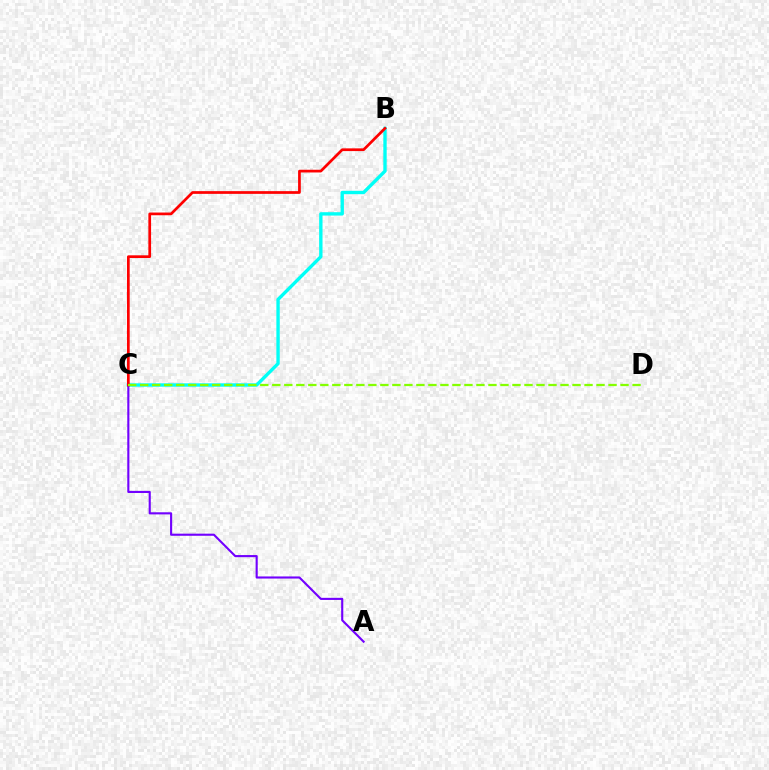{('B', 'C'): [{'color': '#00fff6', 'line_style': 'solid', 'thickness': 2.42}, {'color': '#ff0000', 'line_style': 'solid', 'thickness': 1.96}], ('A', 'C'): [{'color': '#7200ff', 'line_style': 'solid', 'thickness': 1.52}], ('C', 'D'): [{'color': '#84ff00', 'line_style': 'dashed', 'thickness': 1.63}]}